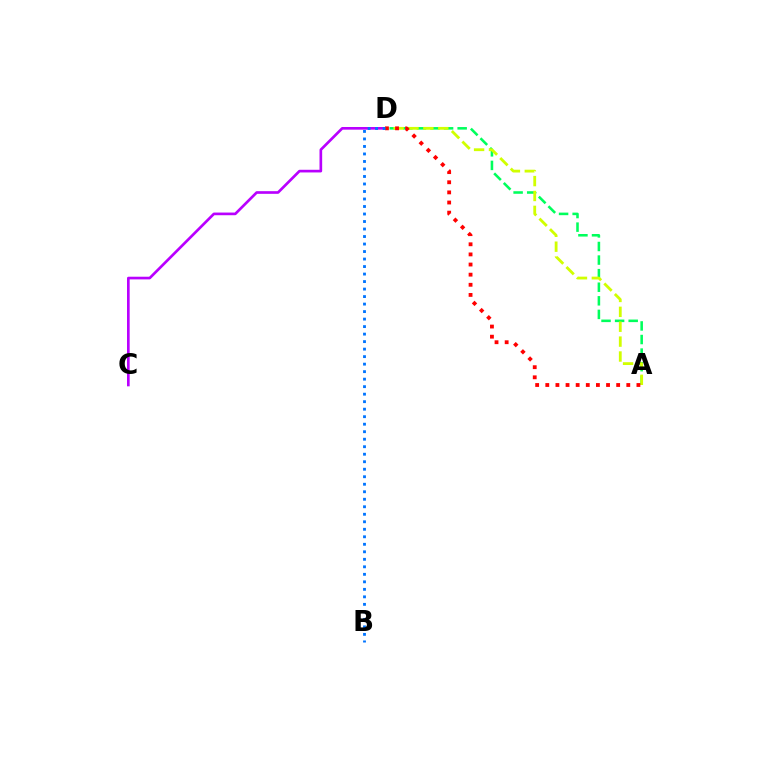{('C', 'D'): [{'color': '#b900ff', 'line_style': 'solid', 'thickness': 1.92}], ('A', 'D'): [{'color': '#00ff5c', 'line_style': 'dashed', 'thickness': 1.84}, {'color': '#d1ff00', 'line_style': 'dashed', 'thickness': 2.02}, {'color': '#ff0000', 'line_style': 'dotted', 'thickness': 2.75}], ('B', 'D'): [{'color': '#0074ff', 'line_style': 'dotted', 'thickness': 2.04}]}